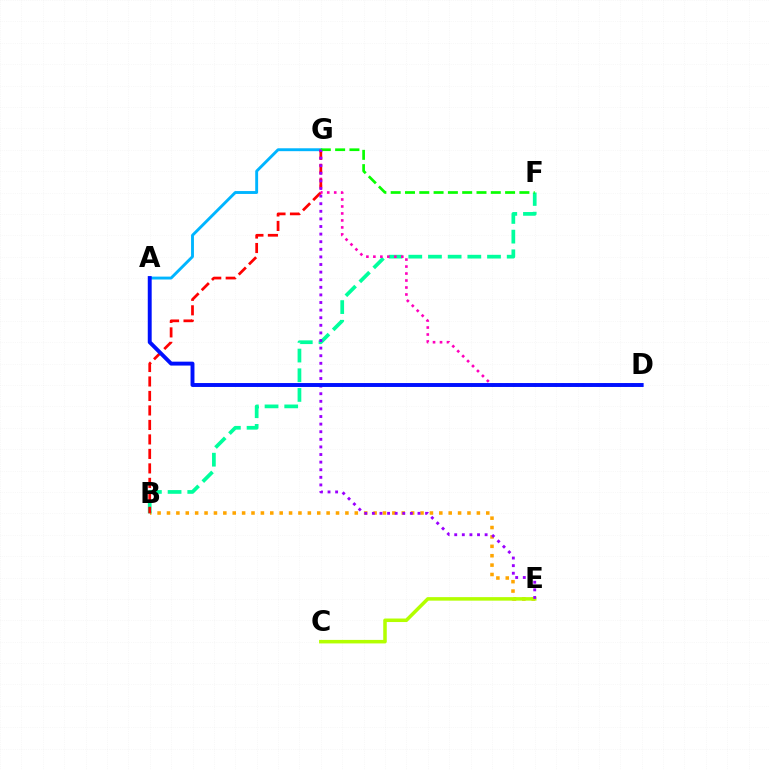{('B', 'E'): [{'color': '#ffa500', 'line_style': 'dotted', 'thickness': 2.55}], ('C', 'E'): [{'color': '#b3ff00', 'line_style': 'solid', 'thickness': 2.54}], ('B', 'F'): [{'color': '#00ff9d', 'line_style': 'dashed', 'thickness': 2.67}], ('A', 'G'): [{'color': '#00b5ff', 'line_style': 'solid', 'thickness': 2.08}], ('D', 'G'): [{'color': '#ff00bd', 'line_style': 'dotted', 'thickness': 1.9}], ('B', 'G'): [{'color': '#ff0000', 'line_style': 'dashed', 'thickness': 1.97}], ('F', 'G'): [{'color': '#08ff00', 'line_style': 'dashed', 'thickness': 1.94}], ('E', 'G'): [{'color': '#9b00ff', 'line_style': 'dotted', 'thickness': 2.07}], ('A', 'D'): [{'color': '#0010ff', 'line_style': 'solid', 'thickness': 2.82}]}